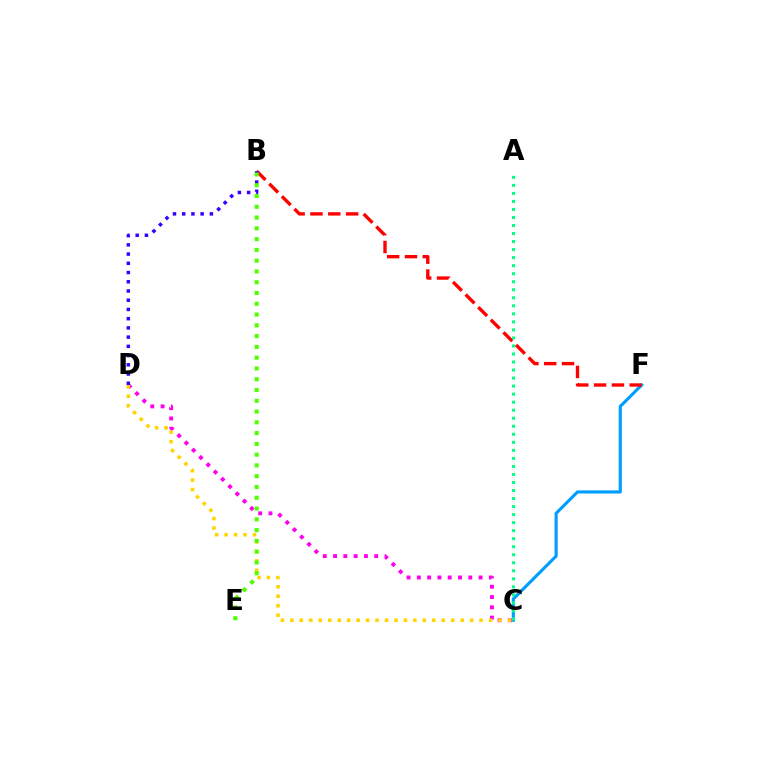{('C', 'F'): [{'color': '#009eff', 'line_style': 'solid', 'thickness': 2.25}], ('C', 'D'): [{'color': '#ff00ed', 'line_style': 'dotted', 'thickness': 2.8}, {'color': '#ffd500', 'line_style': 'dotted', 'thickness': 2.57}], ('B', 'F'): [{'color': '#ff0000', 'line_style': 'dashed', 'thickness': 2.42}], ('A', 'C'): [{'color': '#00ff86', 'line_style': 'dotted', 'thickness': 2.18}], ('B', 'D'): [{'color': '#3700ff', 'line_style': 'dotted', 'thickness': 2.51}], ('B', 'E'): [{'color': '#4fff00', 'line_style': 'dotted', 'thickness': 2.93}]}